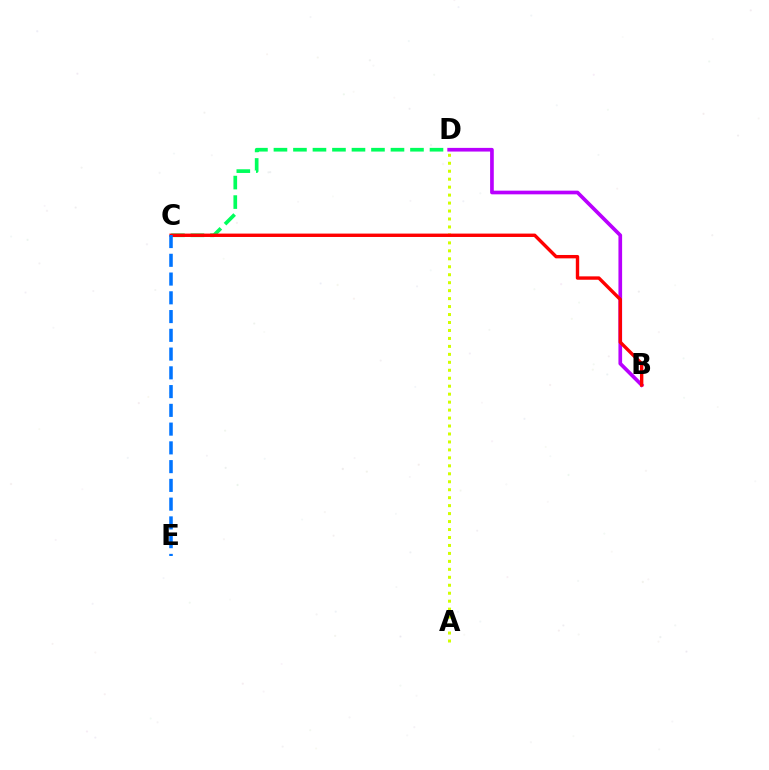{('C', 'D'): [{'color': '#00ff5c', 'line_style': 'dashed', 'thickness': 2.65}], ('B', 'D'): [{'color': '#b900ff', 'line_style': 'solid', 'thickness': 2.65}], ('A', 'D'): [{'color': '#d1ff00', 'line_style': 'dotted', 'thickness': 2.16}], ('B', 'C'): [{'color': '#ff0000', 'line_style': 'solid', 'thickness': 2.43}], ('C', 'E'): [{'color': '#0074ff', 'line_style': 'dashed', 'thickness': 2.55}]}